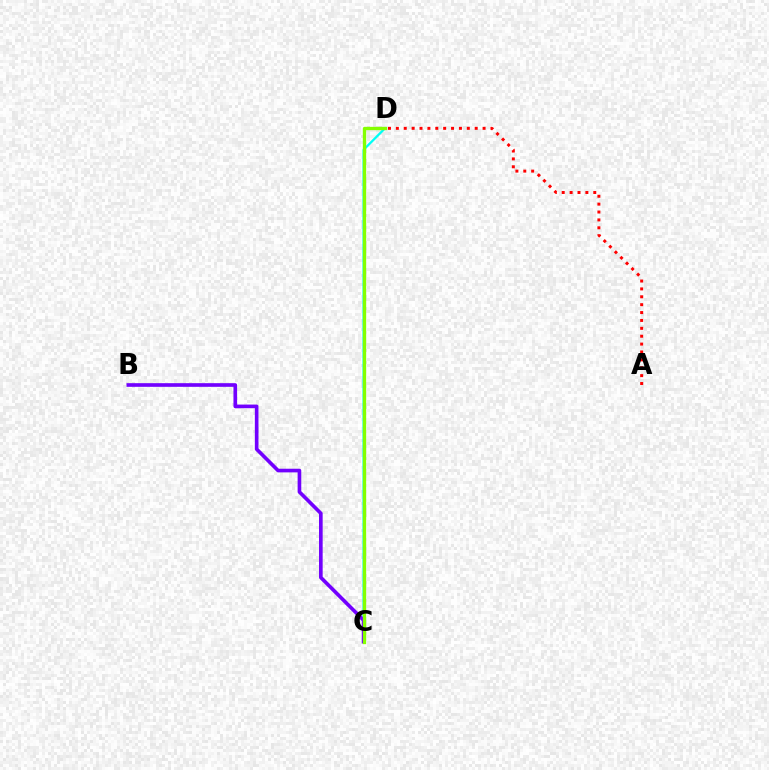{('C', 'D'): [{'color': '#00fff6', 'line_style': 'solid', 'thickness': 1.64}, {'color': '#84ff00', 'line_style': 'solid', 'thickness': 2.39}], ('A', 'D'): [{'color': '#ff0000', 'line_style': 'dotted', 'thickness': 2.14}], ('B', 'C'): [{'color': '#7200ff', 'line_style': 'solid', 'thickness': 2.62}]}